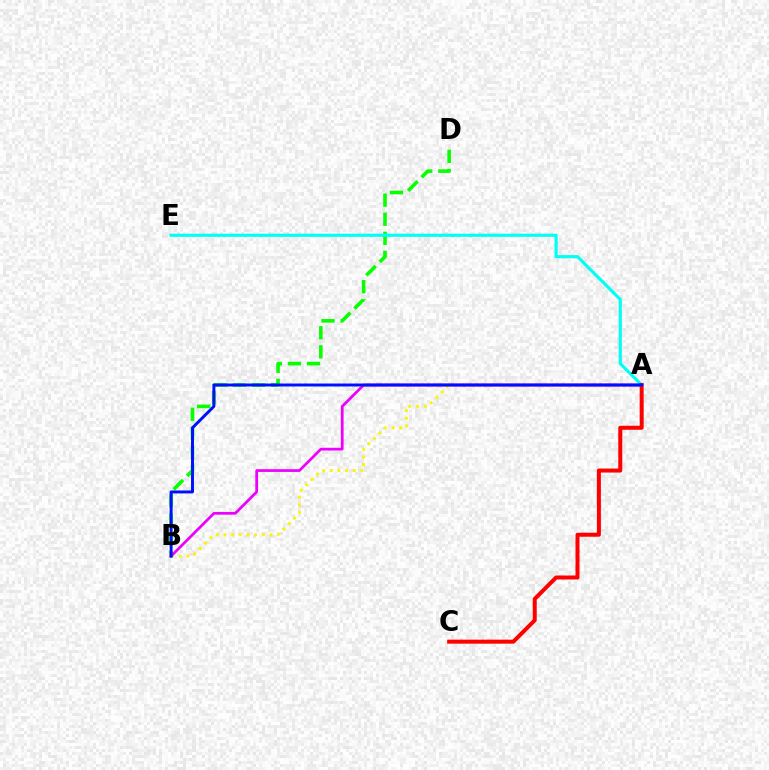{('A', 'B'): [{'color': '#fcf500', 'line_style': 'dotted', 'thickness': 2.08}, {'color': '#ee00ff', 'line_style': 'solid', 'thickness': 1.97}, {'color': '#0010ff', 'line_style': 'solid', 'thickness': 2.13}], ('B', 'D'): [{'color': '#08ff00', 'line_style': 'dashed', 'thickness': 2.59}], ('A', 'E'): [{'color': '#00fff6', 'line_style': 'solid', 'thickness': 2.26}], ('A', 'C'): [{'color': '#ff0000', 'line_style': 'solid', 'thickness': 2.88}]}